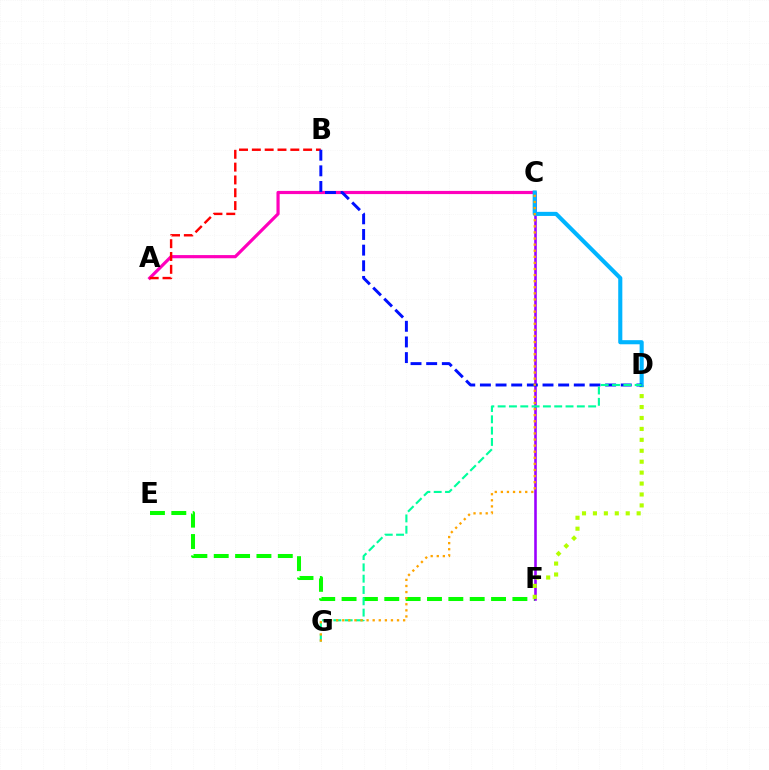{('A', 'C'): [{'color': '#ff00bd', 'line_style': 'solid', 'thickness': 2.29}], ('E', 'F'): [{'color': '#08ff00', 'line_style': 'dashed', 'thickness': 2.9}], ('C', 'F'): [{'color': '#9b00ff', 'line_style': 'solid', 'thickness': 1.86}], ('D', 'F'): [{'color': '#b3ff00', 'line_style': 'dotted', 'thickness': 2.97}], ('A', 'B'): [{'color': '#ff0000', 'line_style': 'dashed', 'thickness': 1.74}], ('C', 'D'): [{'color': '#00b5ff', 'line_style': 'solid', 'thickness': 2.95}], ('B', 'D'): [{'color': '#0010ff', 'line_style': 'dashed', 'thickness': 2.13}], ('D', 'G'): [{'color': '#00ff9d', 'line_style': 'dashed', 'thickness': 1.54}], ('C', 'G'): [{'color': '#ffa500', 'line_style': 'dotted', 'thickness': 1.65}]}